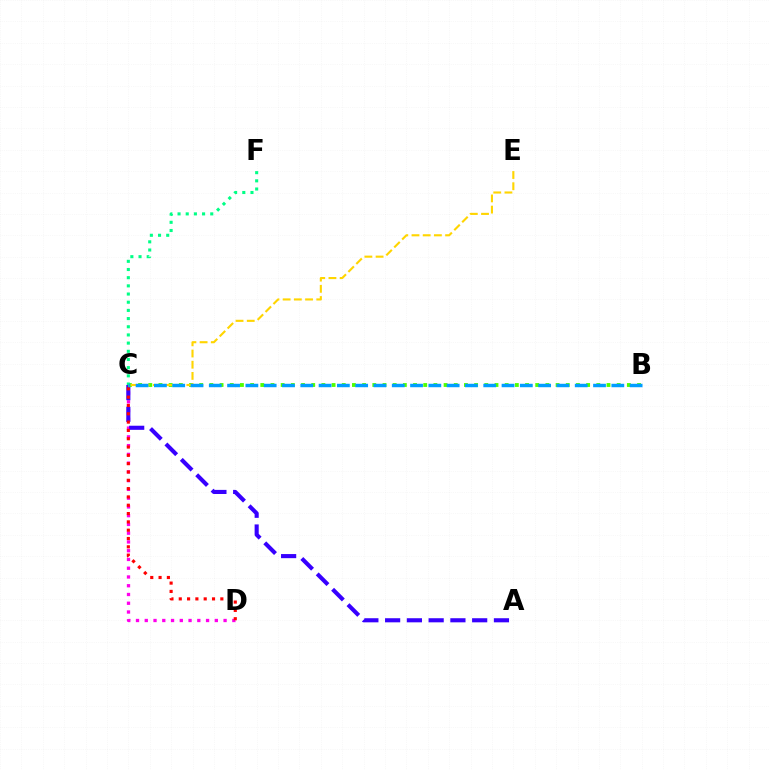{('C', 'D'): [{'color': '#ff00ed', 'line_style': 'dotted', 'thickness': 2.38}, {'color': '#ff0000', 'line_style': 'dotted', 'thickness': 2.26}], ('A', 'C'): [{'color': '#3700ff', 'line_style': 'dashed', 'thickness': 2.96}], ('B', 'C'): [{'color': '#4fff00', 'line_style': 'dotted', 'thickness': 2.77}, {'color': '#009eff', 'line_style': 'dashed', 'thickness': 2.49}], ('C', 'F'): [{'color': '#00ff86', 'line_style': 'dotted', 'thickness': 2.22}], ('C', 'E'): [{'color': '#ffd500', 'line_style': 'dashed', 'thickness': 1.52}]}